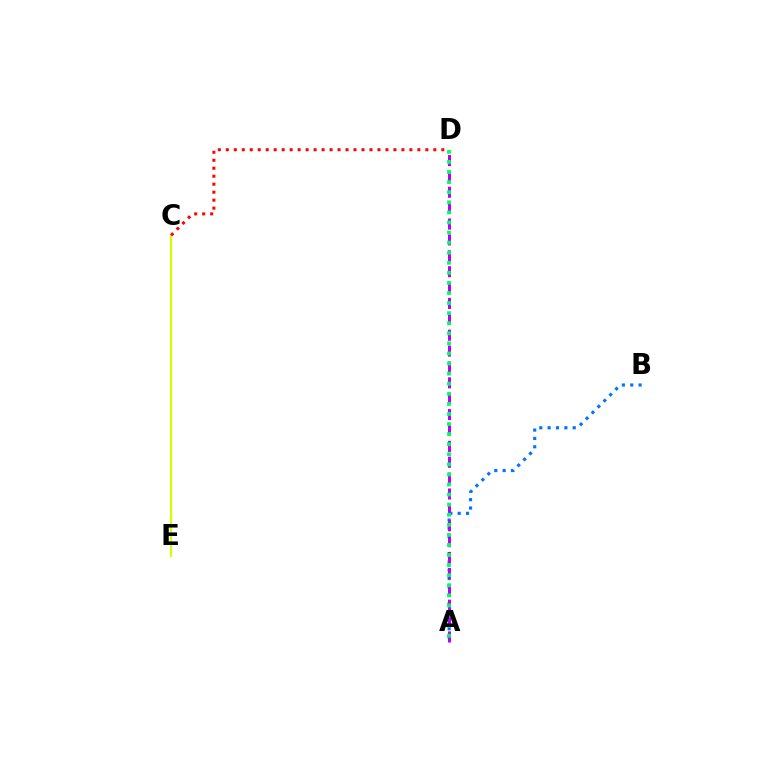{('A', 'B'): [{'color': '#0074ff', 'line_style': 'dotted', 'thickness': 2.27}], ('C', 'E'): [{'color': '#d1ff00', 'line_style': 'solid', 'thickness': 1.52}], ('C', 'D'): [{'color': '#ff0000', 'line_style': 'dotted', 'thickness': 2.17}], ('A', 'D'): [{'color': '#b900ff', 'line_style': 'dashed', 'thickness': 2.16}, {'color': '#00ff5c', 'line_style': 'dotted', 'thickness': 2.74}]}